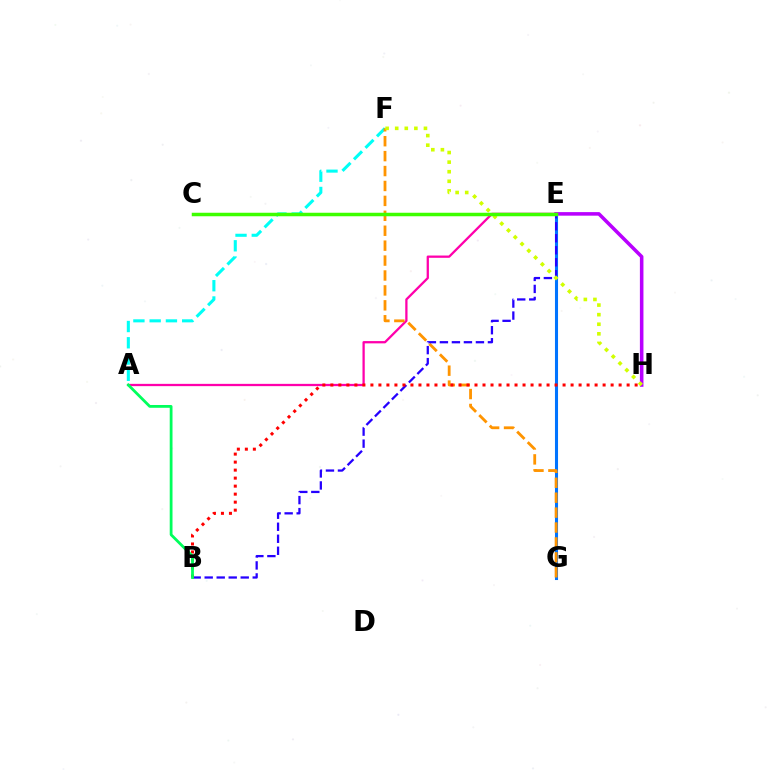{('E', 'G'): [{'color': '#0074ff', 'line_style': 'solid', 'thickness': 2.21}], ('E', 'H'): [{'color': '#b900ff', 'line_style': 'solid', 'thickness': 2.56}], ('A', 'E'): [{'color': '#ff00ac', 'line_style': 'solid', 'thickness': 1.64}], ('A', 'F'): [{'color': '#00fff6', 'line_style': 'dashed', 'thickness': 2.21}], ('F', 'G'): [{'color': '#ff9400', 'line_style': 'dashed', 'thickness': 2.03}], ('B', 'E'): [{'color': '#2500ff', 'line_style': 'dashed', 'thickness': 1.63}], ('F', 'H'): [{'color': '#d1ff00', 'line_style': 'dotted', 'thickness': 2.6}], ('C', 'E'): [{'color': '#3dff00', 'line_style': 'solid', 'thickness': 2.52}], ('B', 'H'): [{'color': '#ff0000', 'line_style': 'dotted', 'thickness': 2.18}], ('A', 'B'): [{'color': '#00ff5c', 'line_style': 'solid', 'thickness': 2.01}]}